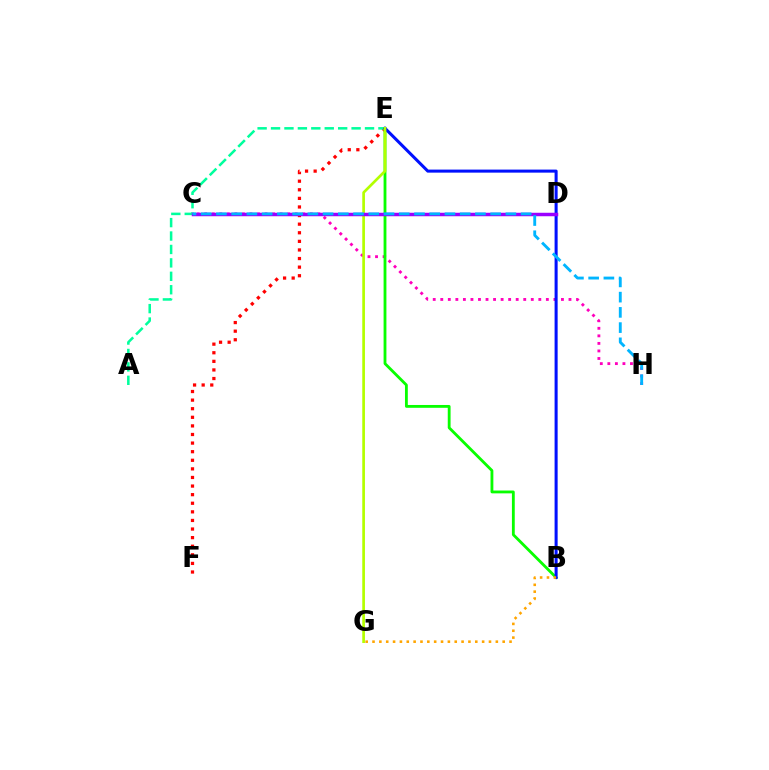{('E', 'F'): [{'color': '#ff0000', 'line_style': 'dotted', 'thickness': 2.34}], ('A', 'E'): [{'color': '#00ff9d', 'line_style': 'dashed', 'thickness': 1.82}], ('C', 'H'): [{'color': '#ff00bd', 'line_style': 'dotted', 'thickness': 2.05}, {'color': '#00b5ff', 'line_style': 'dashed', 'thickness': 2.07}], ('B', 'E'): [{'color': '#08ff00', 'line_style': 'solid', 'thickness': 2.03}, {'color': '#0010ff', 'line_style': 'solid', 'thickness': 2.19}], ('E', 'G'): [{'color': '#b3ff00', 'line_style': 'solid', 'thickness': 1.94}], ('C', 'D'): [{'color': '#9b00ff', 'line_style': 'solid', 'thickness': 2.5}], ('B', 'G'): [{'color': '#ffa500', 'line_style': 'dotted', 'thickness': 1.86}]}